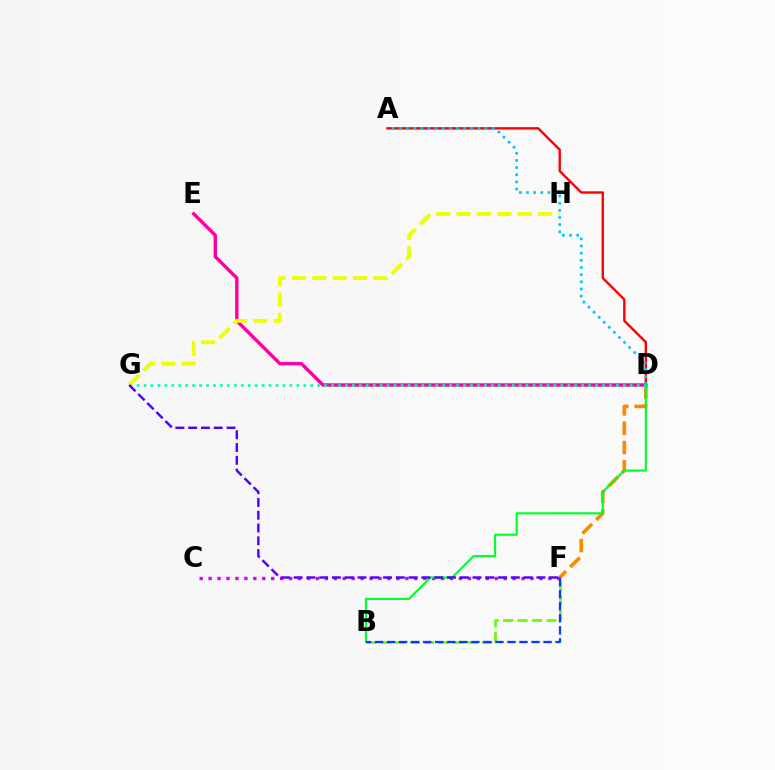{('A', 'D'): [{'color': '#ff0000', 'line_style': 'solid', 'thickness': 1.72}, {'color': '#00c7ff', 'line_style': 'dotted', 'thickness': 1.94}], ('D', 'F'): [{'color': '#ff8800', 'line_style': 'dashed', 'thickness': 2.63}], ('D', 'E'): [{'color': '#ff00a0', 'line_style': 'solid', 'thickness': 2.44}], ('B', 'F'): [{'color': '#66ff00', 'line_style': 'dashed', 'thickness': 1.96}, {'color': '#003fff', 'line_style': 'dashed', 'thickness': 1.64}], ('C', 'F'): [{'color': '#d600ff', 'line_style': 'dotted', 'thickness': 2.43}], ('D', 'G'): [{'color': '#00ffaf', 'line_style': 'dotted', 'thickness': 1.89}], ('B', 'D'): [{'color': '#00ff27', 'line_style': 'solid', 'thickness': 1.54}], ('G', 'H'): [{'color': '#eeff00', 'line_style': 'dashed', 'thickness': 2.77}], ('F', 'G'): [{'color': '#4f00ff', 'line_style': 'dashed', 'thickness': 1.74}]}